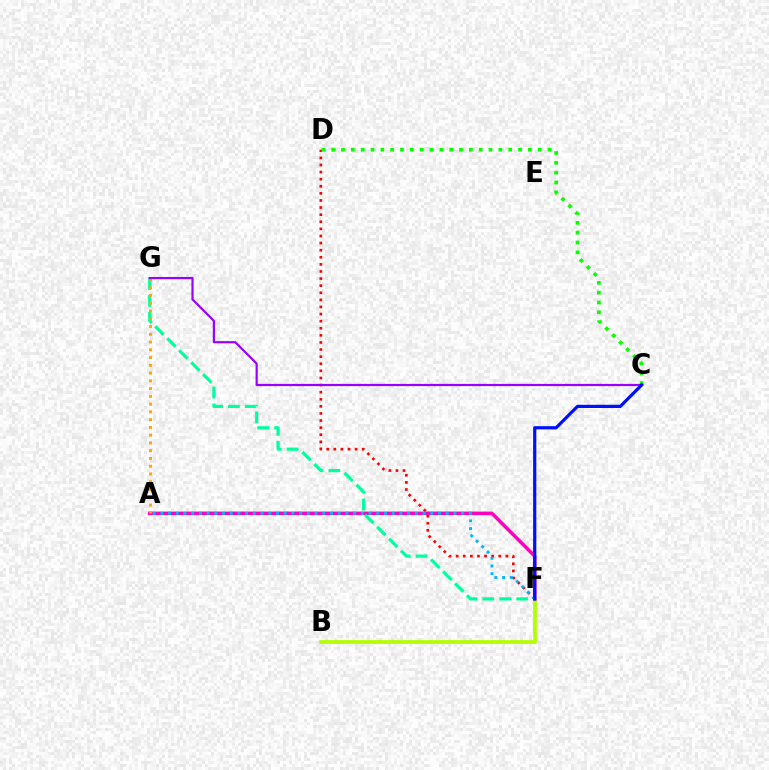{('D', 'F'): [{'color': '#ff0000', 'line_style': 'dotted', 'thickness': 1.93}], ('C', 'D'): [{'color': '#08ff00', 'line_style': 'dotted', 'thickness': 2.67}], ('B', 'F'): [{'color': '#b3ff00', 'line_style': 'solid', 'thickness': 2.69}], ('A', 'F'): [{'color': '#ff00bd', 'line_style': 'solid', 'thickness': 2.54}, {'color': '#00b5ff', 'line_style': 'dotted', 'thickness': 2.1}], ('F', 'G'): [{'color': '#00ff9d', 'line_style': 'dashed', 'thickness': 2.3}], ('A', 'G'): [{'color': '#ffa500', 'line_style': 'dotted', 'thickness': 2.11}], ('C', 'G'): [{'color': '#9b00ff', 'line_style': 'solid', 'thickness': 1.58}], ('C', 'F'): [{'color': '#0010ff', 'line_style': 'solid', 'thickness': 2.31}]}